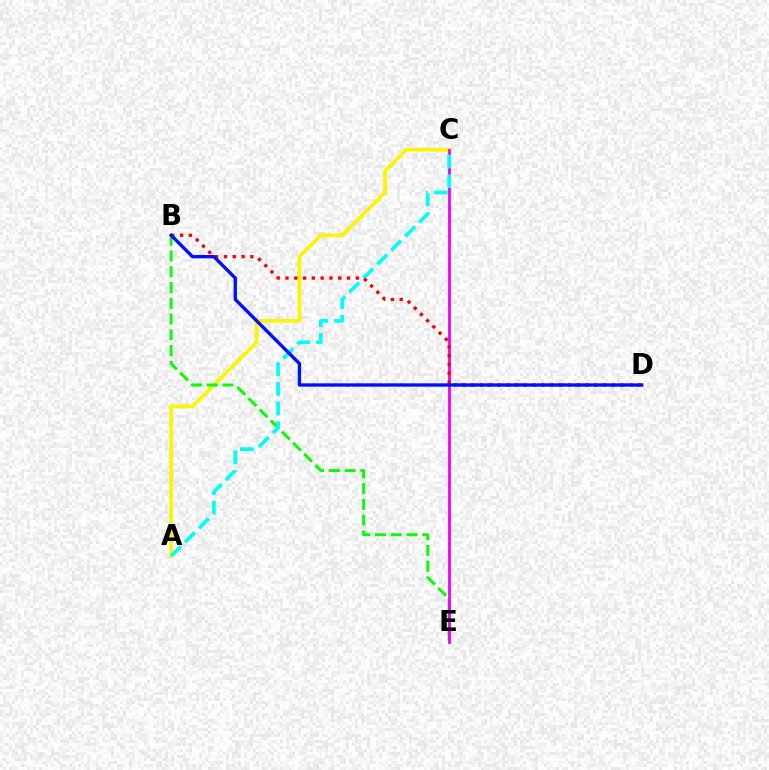{('A', 'C'): [{'color': '#fcf500', 'line_style': 'solid', 'thickness': 2.67}, {'color': '#00fff6', 'line_style': 'dashed', 'thickness': 2.68}], ('B', 'E'): [{'color': '#08ff00', 'line_style': 'dashed', 'thickness': 2.14}], ('C', 'E'): [{'color': '#ee00ff', 'line_style': 'solid', 'thickness': 2.01}], ('B', 'D'): [{'color': '#ff0000', 'line_style': 'dotted', 'thickness': 2.39}, {'color': '#0010ff', 'line_style': 'solid', 'thickness': 2.41}]}